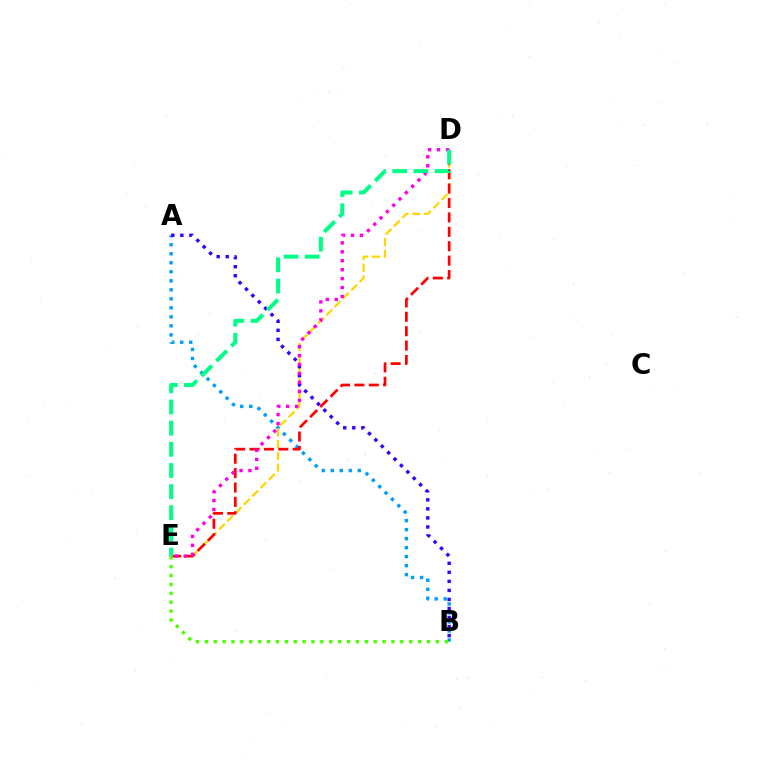{('A', 'B'): [{'color': '#009eff', 'line_style': 'dotted', 'thickness': 2.45}, {'color': '#3700ff', 'line_style': 'dotted', 'thickness': 2.46}], ('D', 'E'): [{'color': '#ffd500', 'line_style': 'dashed', 'thickness': 1.6}, {'color': '#ff0000', 'line_style': 'dashed', 'thickness': 1.96}, {'color': '#ff00ed', 'line_style': 'dotted', 'thickness': 2.43}, {'color': '#00ff86', 'line_style': 'dashed', 'thickness': 2.87}], ('B', 'E'): [{'color': '#4fff00', 'line_style': 'dotted', 'thickness': 2.41}]}